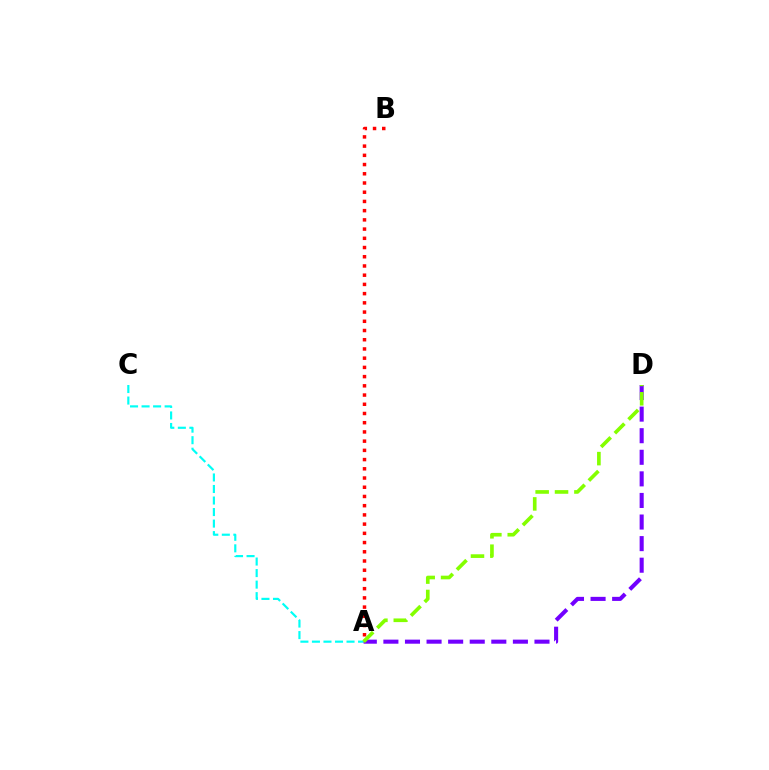{('A', 'B'): [{'color': '#ff0000', 'line_style': 'dotted', 'thickness': 2.5}], ('A', 'C'): [{'color': '#00fff6', 'line_style': 'dashed', 'thickness': 1.57}], ('A', 'D'): [{'color': '#7200ff', 'line_style': 'dashed', 'thickness': 2.93}, {'color': '#84ff00', 'line_style': 'dashed', 'thickness': 2.63}]}